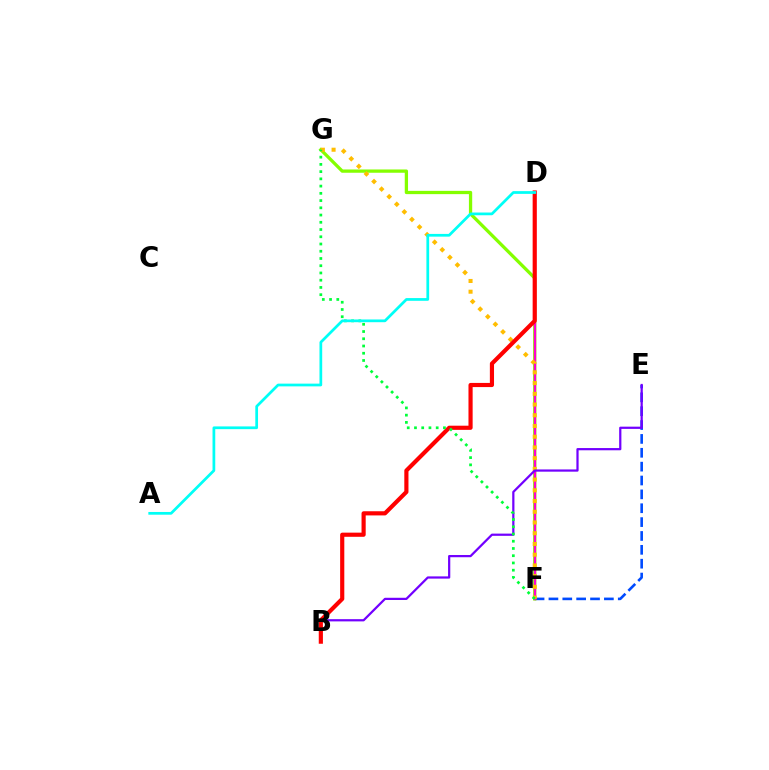{('E', 'F'): [{'color': '#004bff', 'line_style': 'dashed', 'thickness': 1.88}], ('F', 'G'): [{'color': '#84ff00', 'line_style': 'solid', 'thickness': 2.36}, {'color': '#ffbd00', 'line_style': 'dotted', 'thickness': 2.91}, {'color': '#00ff39', 'line_style': 'dotted', 'thickness': 1.97}], ('D', 'F'): [{'color': '#ff00cf', 'line_style': 'solid', 'thickness': 1.64}], ('B', 'E'): [{'color': '#7200ff', 'line_style': 'solid', 'thickness': 1.6}], ('B', 'D'): [{'color': '#ff0000', 'line_style': 'solid', 'thickness': 2.99}], ('A', 'D'): [{'color': '#00fff6', 'line_style': 'solid', 'thickness': 1.97}]}